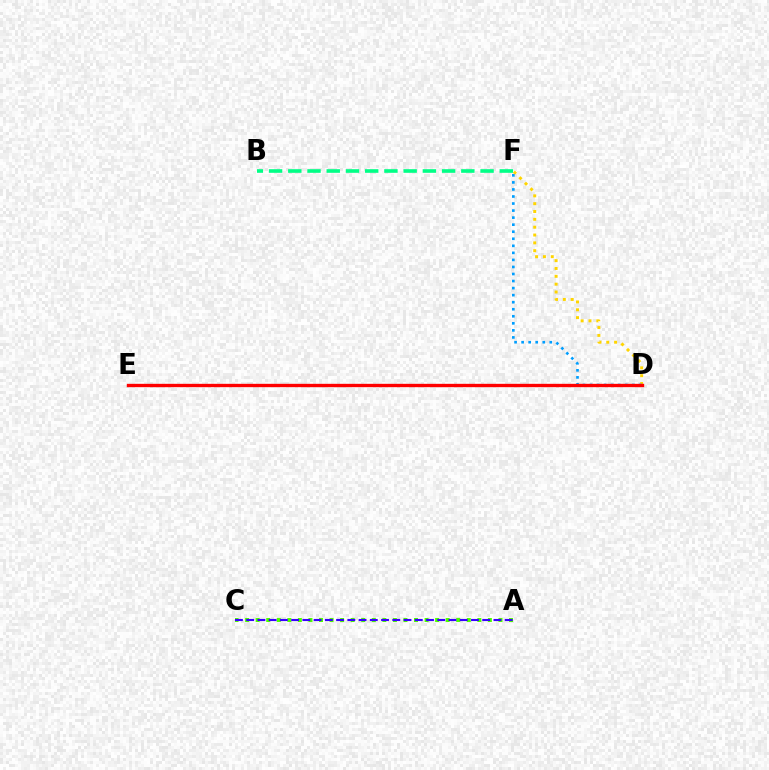{('D', 'E'): [{'color': '#ff00ed', 'line_style': 'dotted', 'thickness': 1.81}, {'color': '#ff0000', 'line_style': 'solid', 'thickness': 2.41}], ('B', 'F'): [{'color': '#00ff86', 'line_style': 'dashed', 'thickness': 2.61}], ('D', 'F'): [{'color': '#ffd500', 'line_style': 'dotted', 'thickness': 2.13}, {'color': '#009eff', 'line_style': 'dotted', 'thickness': 1.91}], ('A', 'C'): [{'color': '#4fff00', 'line_style': 'dotted', 'thickness': 2.87}, {'color': '#3700ff', 'line_style': 'dashed', 'thickness': 1.53}]}